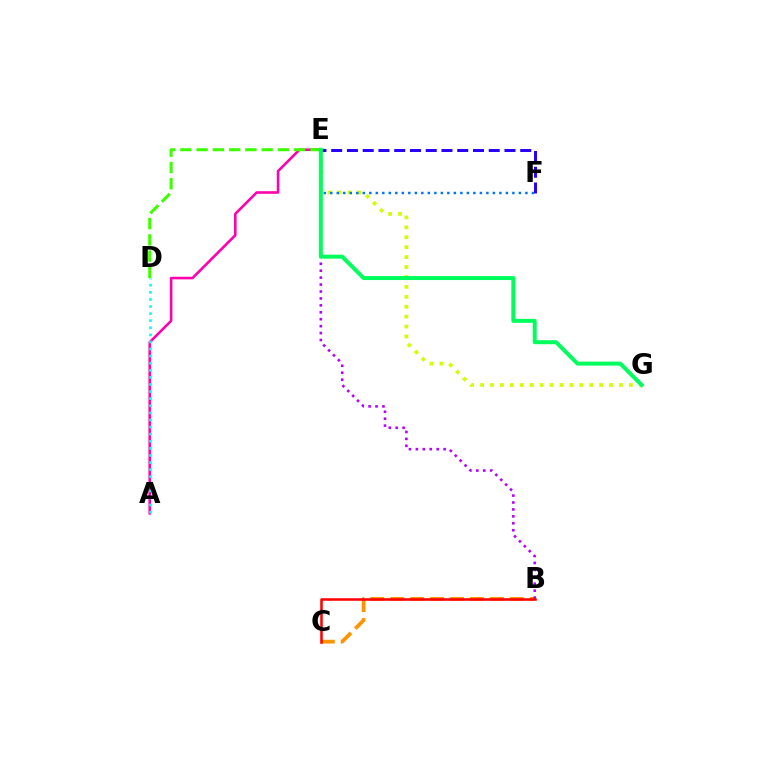{('B', 'C'): [{'color': '#ff9400', 'line_style': 'dashed', 'thickness': 2.71}, {'color': '#ff0000', 'line_style': 'solid', 'thickness': 1.83}], ('A', 'E'): [{'color': '#ff00ac', 'line_style': 'solid', 'thickness': 1.86}], ('E', 'G'): [{'color': '#d1ff00', 'line_style': 'dotted', 'thickness': 2.69}, {'color': '#00ff5c', 'line_style': 'solid', 'thickness': 2.86}], ('E', 'F'): [{'color': '#0074ff', 'line_style': 'dotted', 'thickness': 1.77}, {'color': '#2500ff', 'line_style': 'dashed', 'thickness': 2.14}], ('B', 'E'): [{'color': '#b900ff', 'line_style': 'dotted', 'thickness': 1.88}], ('D', 'E'): [{'color': '#3dff00', 'line_style': 'dashed', 'thickness': 2.21}], ('A', 'D'): [{'color': '#00fff6', 'line_style': 'dotted', 'thickness': 1.93}]}